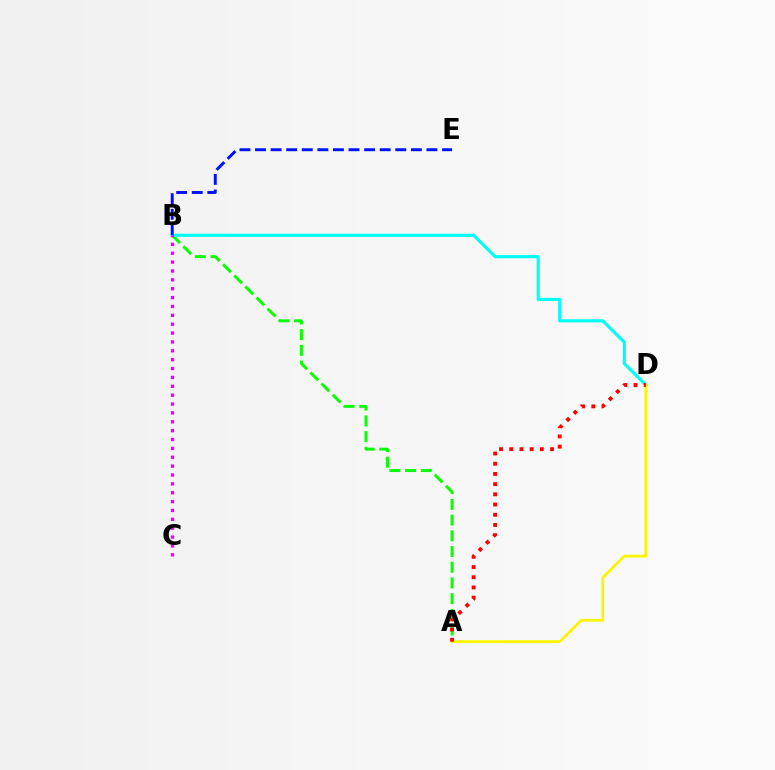{('A', 'B'): [{'color': '#08ff00', 'line_style': 'dashed', 'thickness': 2.13}], ('B', 'D'): [{'color': '#00fff6', 'line_style': 'solid', 'thickness': 2.26}], ('B', 'E'): [{'color': '#0010ff', 'line_style': 'dashed', 'thickness': 2.12}], ('B', 'C'): [{'color': '#ee00ff', 'line_style': 'dotted', 'thickness': 2.41}], ('A', 'D'): [{'color': '#fcf500', 'line_style': 'solid', 'thickness': 2.0}, {'color': '#ff0000', 'line_style': 'dotted', 'thickness': 2.77}]}